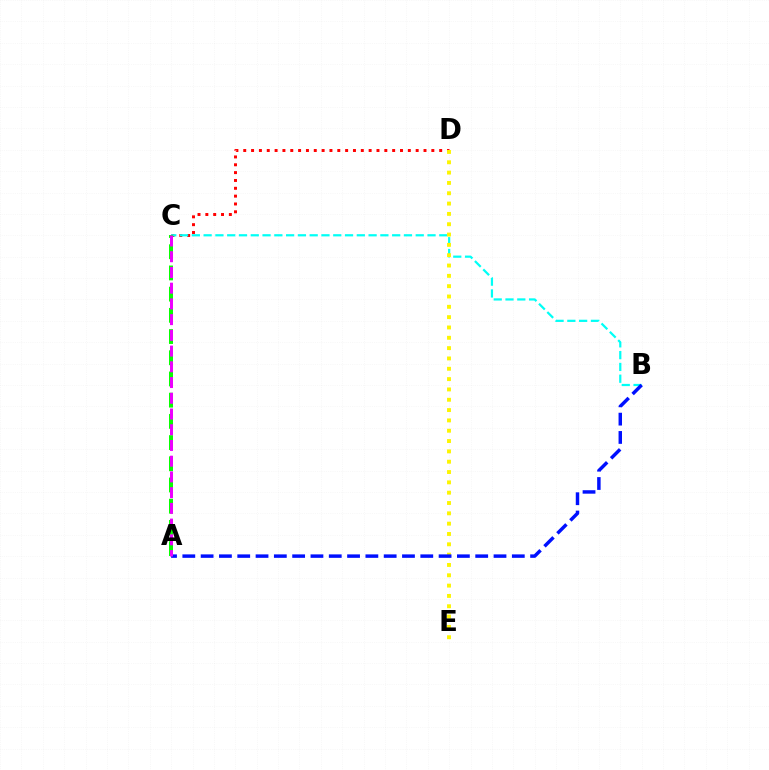{('C', 'D'): [{'color': '#ff0000', 'line_style': 'dotted', 'thickness': 2.13}], ('B', 'C'): [{'color': '#00fff6', 'line_style': 'dashed', 'thickness': 1.6}], ('D', 'E'): [{'color': '#fcf500', 'line_style': 'dotted', 'thickness': 2.81}], ('A', 'B'): [{'color': '#0010ff', 'line_style': 'dashed', 'thickness': 2.49}], ('A', 'C'): [{'color': '#08ff00', 'line_style': 'dashed', 'thickness': 2.88}, {'color': '#ee00ff', 'line_style': 'dashed', 'thickness': 2.14}]}